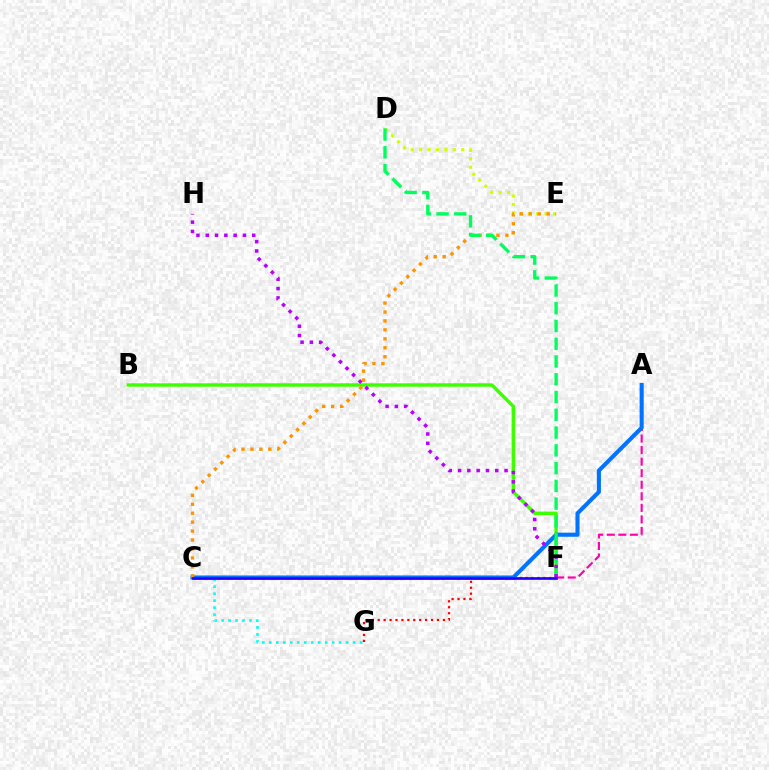{('A', 'F'): [{'color': '#ff00ac', 'line_style': 'dashed', 'thickness': 1.57}], ('D', 'E'): [{'color': '#d1ff00', 'line_style': 'dotted', 'thickness': 2.29}], ('B', 'F'): [{'color': '#3dff00', 'line_style': 'solid', 'thickness': 2.45}], ('F', 'G'): [{'color': '#ff0000', 'line_style': 'dotted', 'thickness': 1.61}], ('A', 'C'): [{'color': '#0074ff', 'line_style': 'solid', 'thickness': 2.93}], ('C', 'G'): [{'color': '#00fff6', 'line_style': 'dotted', 'thickness': 1.9}], ('C', 'E'): [{'color': '#ff9400', 'line_style': 'dotted', 'thickness': 2.43}], ('D', 'F'): [{'color': '#00ff5c', 'line_style': 'dashed', 'thickness': 2.41}], ('F', 'H'): [{'color': '#b900ff', 'line_style': 'dotted', 'thickness': 2.53}], ('C', 'F'): [{'color': '#2500ff', 'line_style': 'solid', 'thickness': 1.92}]}